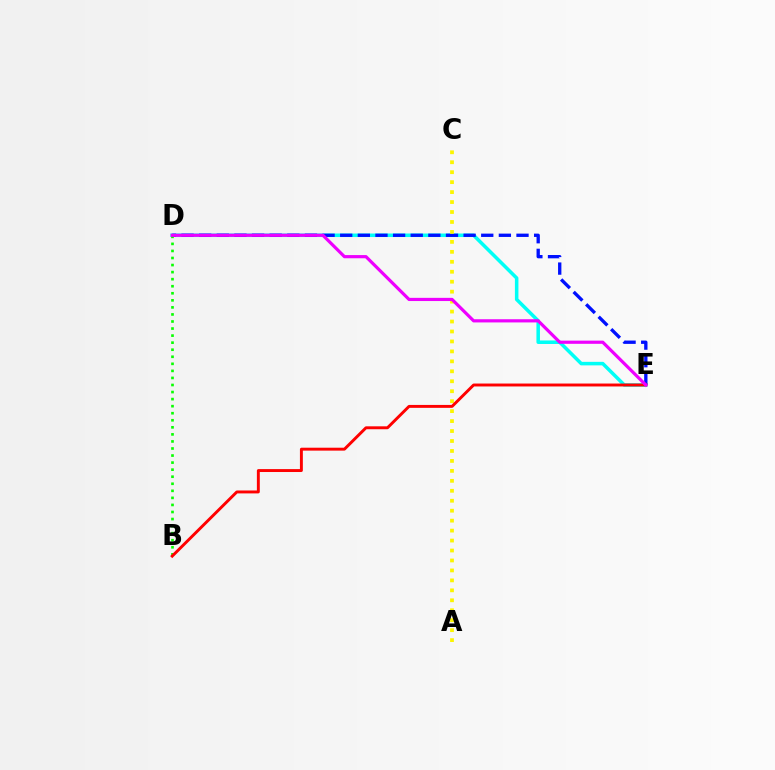{('D', 'E'): [{'color': '#00fff6', 'line_style': 'solid', 'thickness': 2.54}, {'color': '#0010ff', 'line_style': 'dashed', 'thickness': 2.39}, {'color': '#ee00ff', 'line_style': 'solid', 'thickness': 2.3}], ('A', 'C'): [{'color': '#fcf500', 'line_style': 'dotted', 'thickness': 2.71}], ('B', 'D'): [{'color': '#08ff00', 'line_style': 'dotted', 'thickness': 1.92}], ('B', 'E'): [{'color': '#ff0000', 'line_style': 'solid', 'thickness': 2.1}]}